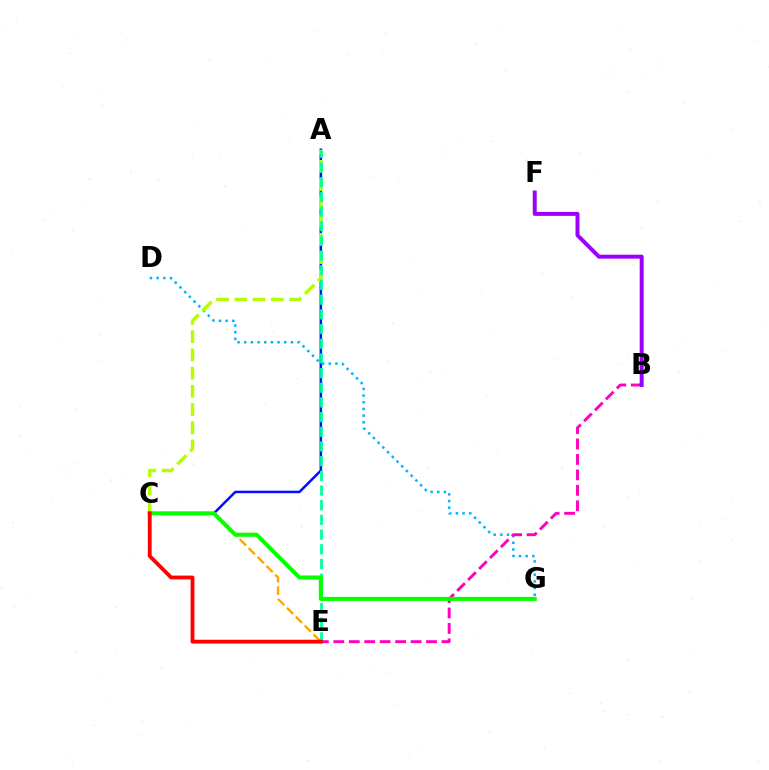{('A', 'C'): [{'color': '#0010ff', 'line_style': 'solid', 'thickness': 1.81}, {'color': '#b3ff00', 'line_style': 'dashed', 'thickness': 2.48}], ('D', 'G'): [{'color': '#00b5ff', 'line_style': 'dotted', 'thickness': 1.81}], ('A', 'E'): [{'color': '#00ff9d', 'line_style': 'dashed', 'thickness': 1.99}], ('B', 'E'): [{'color': '#ff00bd', 'line_style': 'dashed', 'thickness': 2.1}], ('C', 'E'): [{'color': '#ffa500', 'line_style': 'dashed', 'thickness': 1.71}, {'color': '#ff0000', 'line_style': 'solid', 'thickness': 2.75}], ('C', 'G'): [{'color': '#08ff00', 'line_style': 'solid', 'thickness': 2.92}], ('B', 'F'): [{'color': '#9b00ff', 'line_style': 'solid', 'thickness': 2.86}]}